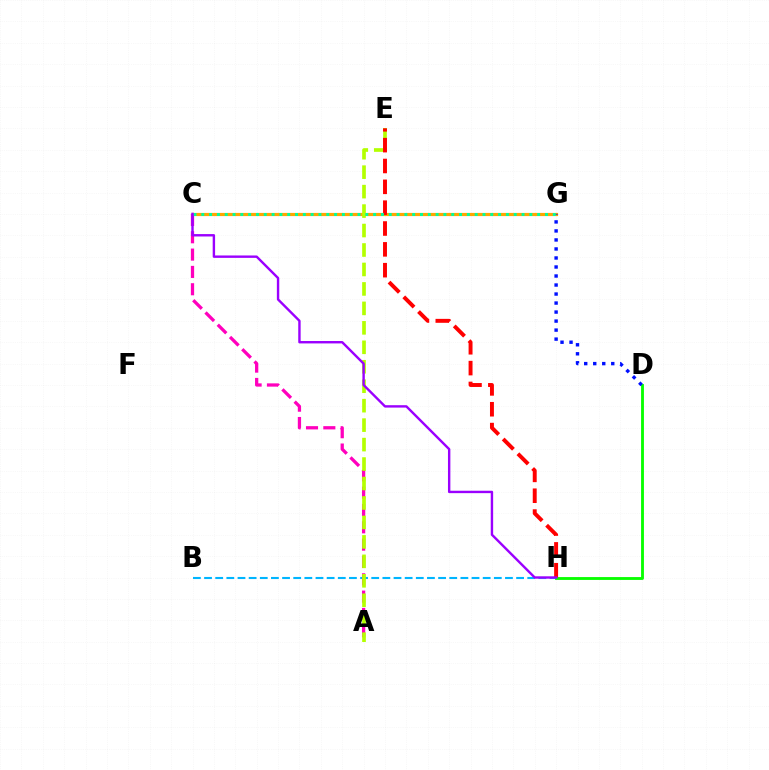{('B', 'H'): [{'color': '#00b5ff', 'line_style': 'dashed', 'thickness': 1.51}], ('C', 'G'): [{'color': '#ffa500', 'line_style': 'solid', 'thickness': 2.3}, {'color': '#00ff9d', 'line_style': 'dotted', 'thickness': 2.12}], ('A', 'C'): [{'color': '#ff00bd', 'line_style': 'dashed', 'thickness': 2.35}], ('D', 'H'): [{'color': '#08ff00', 'line_style': 'solid', 'thickness': 2.05}], ('D', 'G'): [{'color': '#0010ff', 'line_style': 'dotted', 'thickness': 2.45}], ('A', 'E'): [{'color': '#b3ff00', 'line_style': 'dashed', 'thickness': 2.64}], ('E', 'H'): [{'color': '#ff0000', 'line_style': 'dashed', 'thickness': 2.83}], ('C', 'H'): [{'color': '#9b00ff', 'line_style': 'solid', 'thickness': 1.73}]}